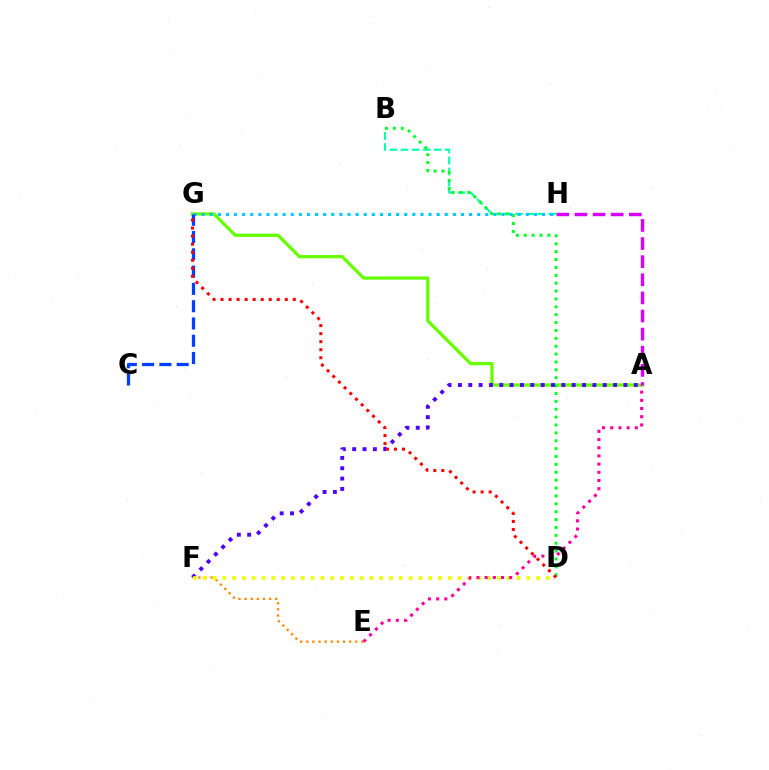{('E', 'F'): [{'color': '#ff8800', 'line_style': 'dotted', 'thickness': 1.66}], ('B', 'H'): [{'color': '#00ffaf', 'line_style': 'dashed', 'thickness': 1.5}], ('A', 'G'): [{'color': '#66ff00', 'line_style': 'solid', 'thickness': 2.34}], ('G', 'H'): [{'color': '#00c7ff', 'line_style': 'dotted', 'thickness': 2.2}], ('C', 'G'): [{'color': '#003fff', 'line_style': 'dashed', 'thickness': 2.35}], ('B', 'D'): [{'color': '#00ff27', 'line_style': 'dotted', 'thickness': 2.14}], ('A', 'H'): [{'color': '#d600ff', 'line_style': 'dashed', 'thickness': 2.46}], ('A', 'F'): [{'color': '#4f00ff', 'line_style': 'dotted', 'thickness': 2.81}], ('D', 'G'): [{'color': '#ff0000', 'line_style': 'dotted', 'thickness': 2.18}], ('D', 'F'): [{'color': '#eeff00', 'line_style': 'dotted', 'thickness': 2.66}], ('A', 'E'): [{'color': '#ff00a0', 'line_style': 'dotted', 'thickness': 2.23}]}